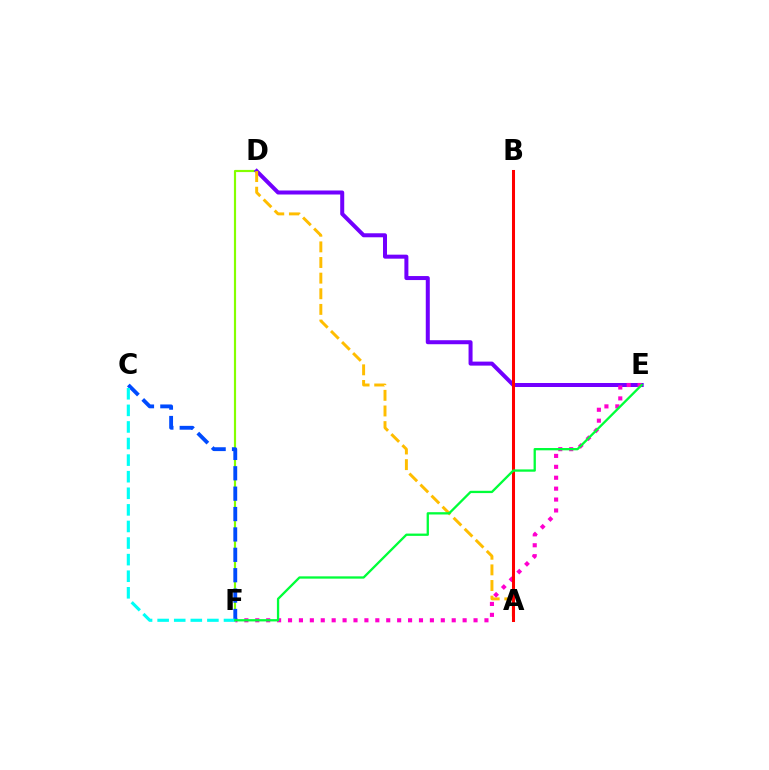{('D', 'F'): [{'color': '#84ff00', 'line_style': 'solid', 'thickness': 1.56}], ('D', 'E'): [{'color': '#7200ff', 'line_style': 'solid', 'thickness': 2.89}], ('A', 'D'): [{'color': '#ffbd00', 'line_style': 'dashed', 'thickness': 2.12}], ('E', 'F'): [{'color': '#ff00cf', 'line_style': 'dotted', 'thickness': 2.97}, {'color': '#00ff39', 'line_style': 'solid', 'thickness': 1.66}], ('C', 'F'): [{'color': '#004bff', 'line_style': 'dashed', 'thickness': 2.77}, {'color': '#00fff6', 'line_style': 'dashed', 'thickness': 2.25}], ('A', 'B'): [{'color': '#ff0000', 'line_style': 'solid', 'thickness': 2.19}]}